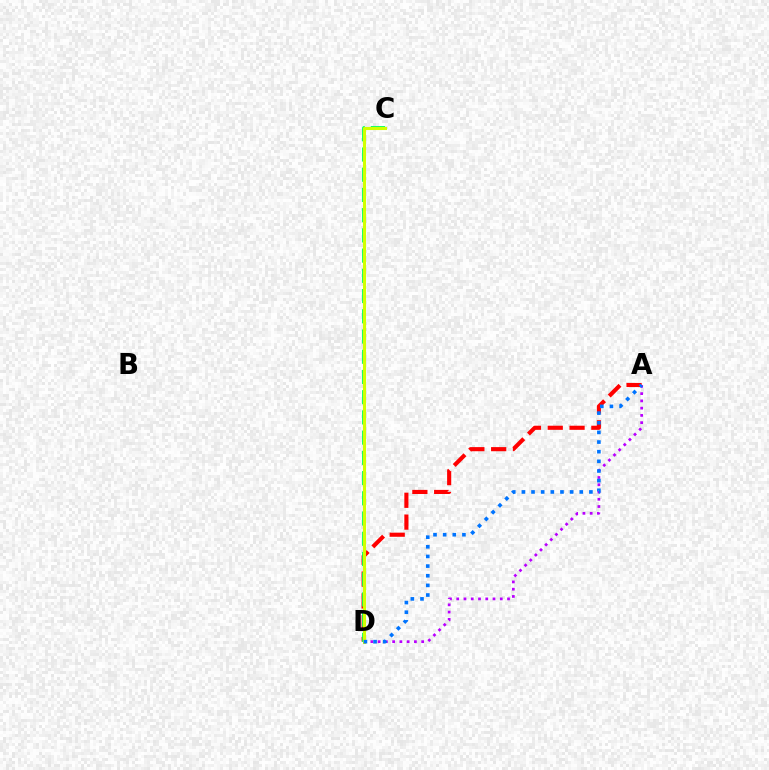{('A', 'D'): [{'color': '#ff0000', 'line_style': 'dashed', 'thickness': 2.96}, {'color': '#b900ff', 'line_style': 'dotted', 'thickness': 1.97}, {'color': '#0074ff', 'line_style': 'dotted', 'thickness': 2.62}], ('C', 'D'): [{'color': '#00ff5c', 'line_style': 'dashed', 'thickness': 2.75}, {'color': '#d1ff00', 'line_style': 'solid', 'thickness': 2.22}]}